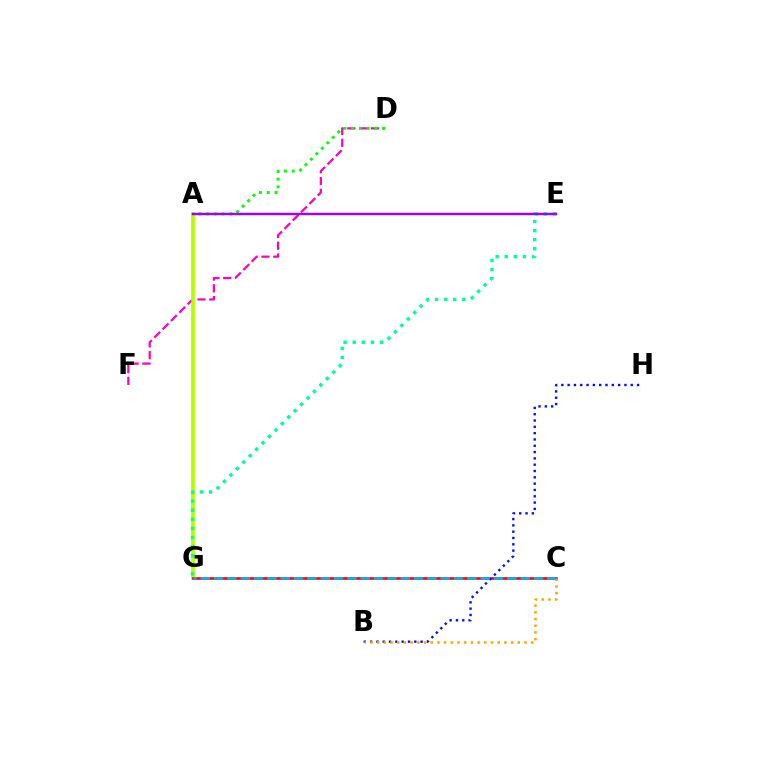{('D', 'F'): [{'color': '#ff00bd', 'line_style': 'dashed', 'thickness': 1.6}], ('A', 'D'): [{'color': '#08ff00', 'line_style': 'dotted', 'thickness': 2.1}], ('A', 'G'): [{'color': '#b3ff00', 'line_style': 'solid', 'thickness': 2.7}], ('E', 'G'): [{'color': '#00ff9d', 'line_style': 'dotted', 'thickness': 2.47}], ('C', 'G'): [{'color': '#ff0000', 'line_style': 'solid', 'thickness': 1.88}, {'color': '#00b5ff', 'line_style': 'dashed', 'thickness': 1.81}], ('A', 'E'): [{'color': '#9b00ff', 'line_style': 'solid', 'thickness': 1.77}], ('B', 'H'): [{'color': '#0010ff', 'line_style': 'dotted', 'thickness': 1.71}], ('B', 'C'): [{'color': '#ffa500', 'line_style': 'dotted', 'thickness': 1.82}]}